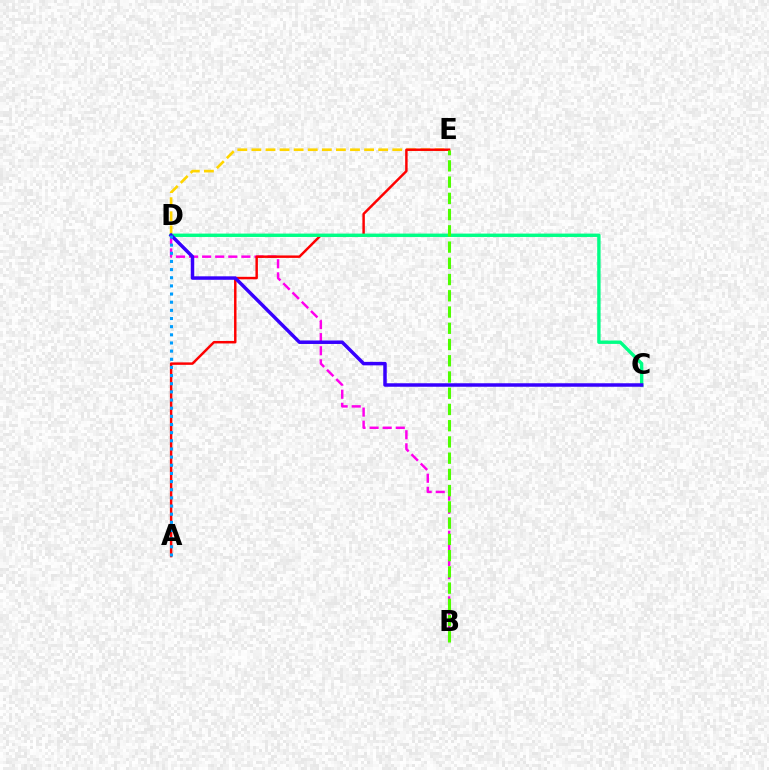{('B', 'D'): [{'color': '#ff00ed', 'line_style': 'dashed', 'thickness': 1.78}], ('D', 'E'): [{'color': '#ffd500', 'line_style': 'dashed', 'thickness': 1.91}], ('A', 'E'): [{'color': '#ff0000', 'line_style': 'solid', 'thickness': 1.77}], ('C', 'D'): [{'color': '#00ff86', 'line_style': 'solid', 'thickness': 2.43}, {'color': '#3700ff', 'line_style': 'solid', 'thickness': 2.51}], ('A', 'D'): [{'color': '#009eff', 'line_style': 'dotted', 'thickness': 2.22}], ('B', 'E'): [{'color': '#4fff00', 'line_style': 'dashed', 'thickness': 2.21}]}